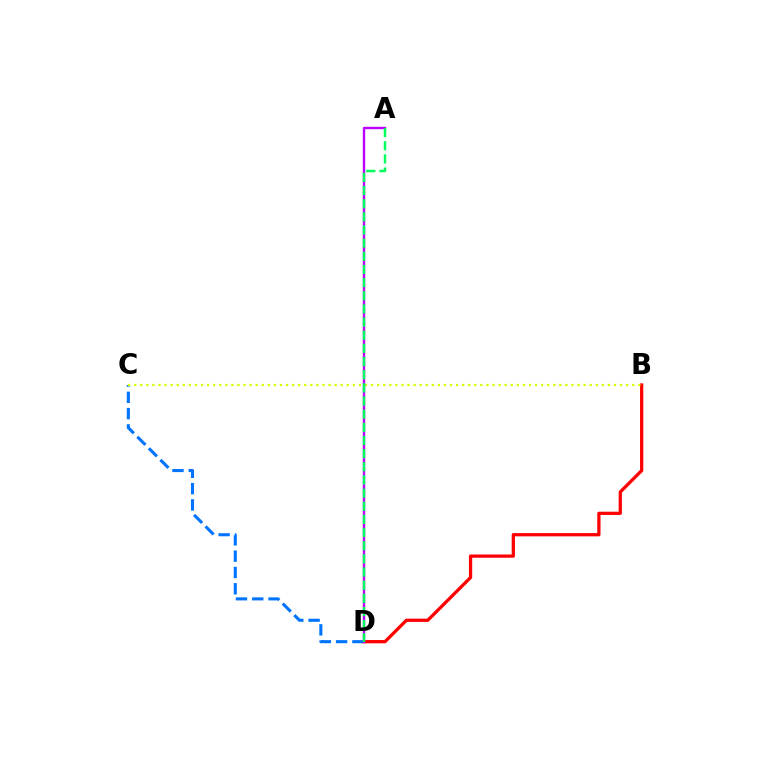{('B', 'D'): [{'color': '#ff0000', 'line_style': 'solid', 'thickness': 2.35}], ('C', 'D'): [{'color': '#0074ff', 'line_style': 'dashed', 'thickness': 2.21}], ('B', 'C'): [{'color': '#d1ff00', 'line_style': 'dotted', 'thickness': 1.65}], ('A', 'D'): [{'color': '#b900ff', 'line_style': 'solid', 'thickness': 1.72}, {'color': '#00ff5c', 'line_style': 'dashed', 'thickness': 1.79}]}